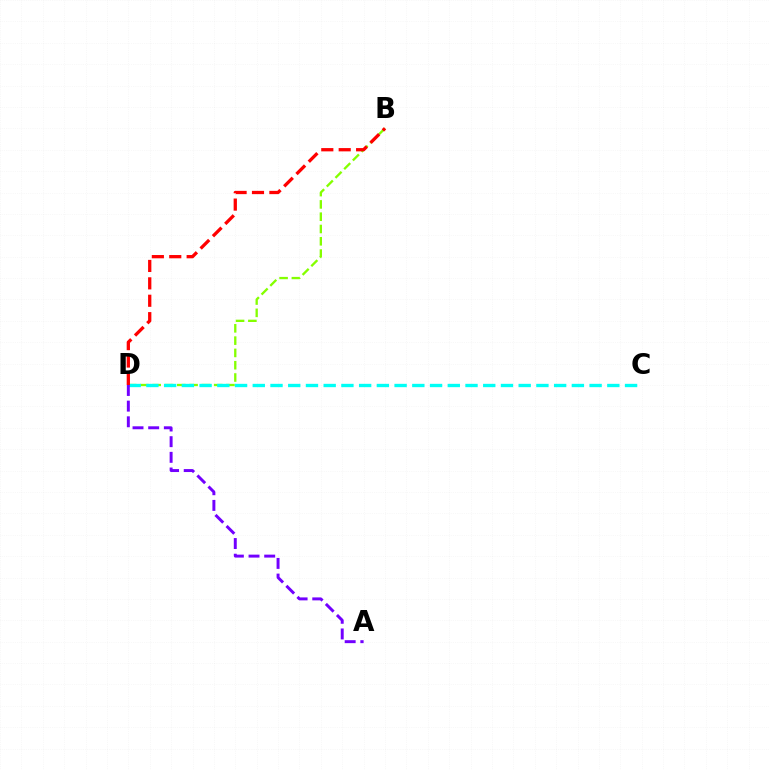{('B', 'D'): [{'color': '#84ff00', 'line_style': 'dashed', 'thickness': 1.67}, {'color': '#ff0000', 'line_style': 'dashed', 'thickness': 2.36}], ('C', 'D'): [{'color': '#00fff6', 'line_style': 'dashed', 'thickness': 2.41}], ('A', 'D'): [{'color': '#7200ff', 'line_style': 'dashed', 'thickness': 2.13}]}